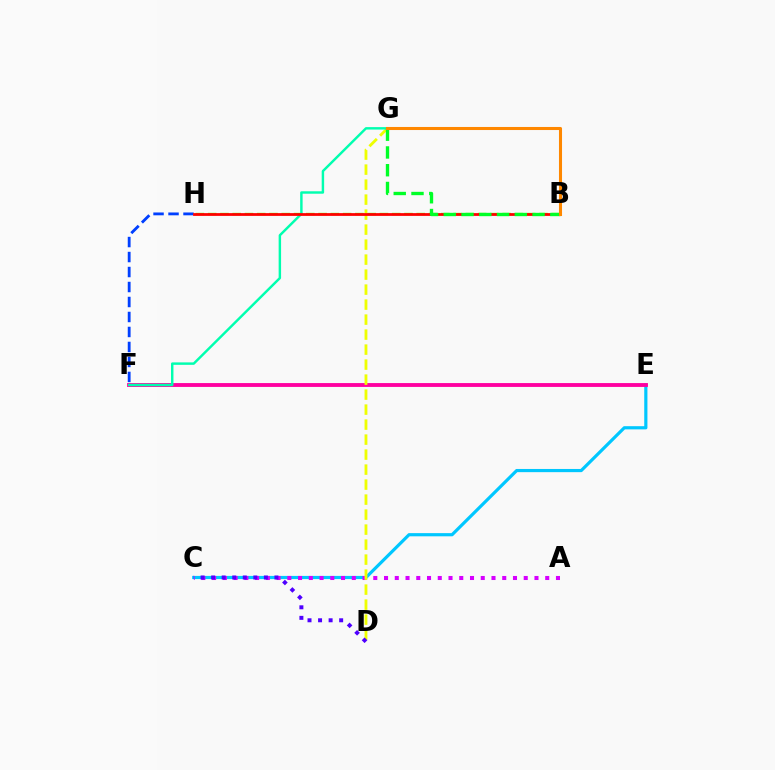{('C', 'E'): [{'color': '#00c7ff', 'line_style': 'solid', 'thickness': 2.29}], ('A', 'C'): [{'color': '#d600ff', 'line_style': 'dotted', 'thickness': 2.92}], ('B', 'H'): [{'color': '#66ff00', 'line_style': 'dashed', 'thickness': 1.67}, {'color': '#ff0000', 'line_style': 'solid', 'thickness': 1.99}], ('E', 'F'): [{'color': '#ff00a0', 'line_style': 'solid', 'thickness': 2.77}], ('D', 'G'): [{'color': '#eeff00', 'line_style': 'dashed', 'thickness': 2.04}], ('F', 'G'): [{'color': '#00ffaf', 'line_style': 'solid', 'thickness': 1.76}], ('F', 'H'): [{'color': '#003fff', 'line_style': 'dashed', 'thickness': 2.04}], ('C', 'D'): [{'color': '#4f00ff', 'line_style': 'dotted', 'thickness': 2.87}], ('B', 'G'): [{'color': '#00ff27', 'line_style': 'dashed', 'thickness': 2.41}, {'color': '#ff8800', 'line_style': 'solid', 'thickness': 2.21}]}